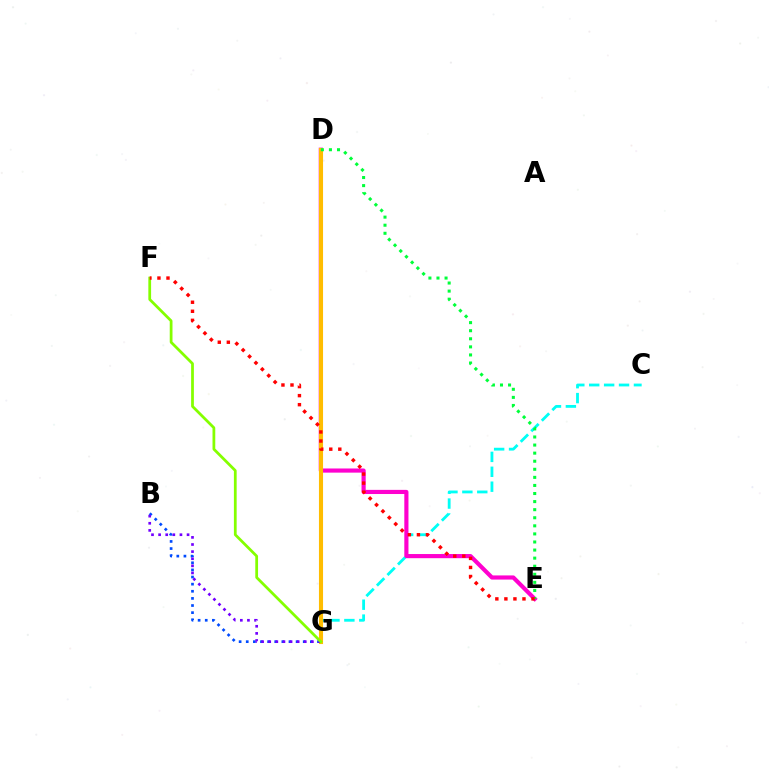{('C', 'G'): [{'color': '#00fff6', 'line_style': 'dashed', 'thickness': 2.03}], ('B', 'G'): [{'color': '#004bff', 'line_style': 'dotted', 'thickness': 1.94}, {'color': '#7200ff', 'line_style': 'dotted', 'thickness': 1.93}], ('D', 'E'): [{'color': '#ff00cf', 'line_style': 'solid', 'thickness': 2.99}, {'color': '#00ff39', 'line_style': 'dotted', 'thickness': 2.19}], ('D', 'G'): [{'color': '#ffbd00', 'line_style': 'solid', 'thickness': 2.95}], ('F', 'G'): [{'color': '#84ff00', 'line_style': 'solid', 'thickness': 1.99}], ('E', 'F'): [{'color': '#ff0000', 'line_style': 'dotted', 'thickness': 2.46}]}